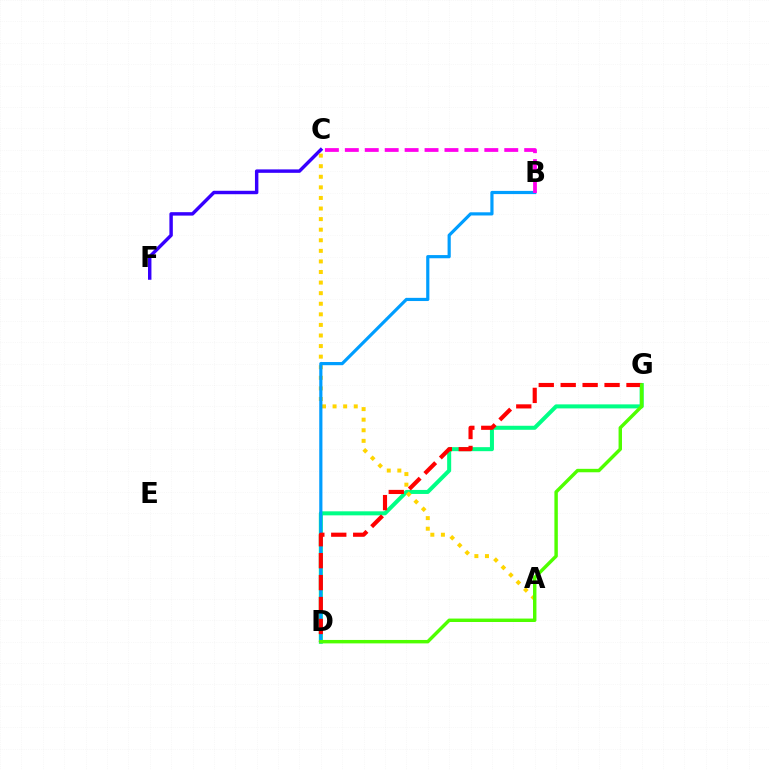{('D', 'G'): [{'color': '#00ff86', 'line_style': 'solid', 'thickness': 2.9}, {'color': '#ff0000', 'line_style': 'dashed', 'thickness': 2.98}, {'color': '#4fff00', 'line_style': 'solid', 'thickness': 2.47}], ('C', 'F'): [{'color': '#3700ff', 'line_style': 'solid', 'thickness': 2.47}], ('A', 'C'): [{'color': '#ffd500', 'line_style': 'dotted', 'thickness': 2.87}], ('B', 'D'): [{'color': '#009eff', 'line_style': 'solid', 'thickness': 2.29}], ('B', 'C'): [{'color': '#ff00ed', 'line_style': 'dashed', 'thickness': 2.71}]}